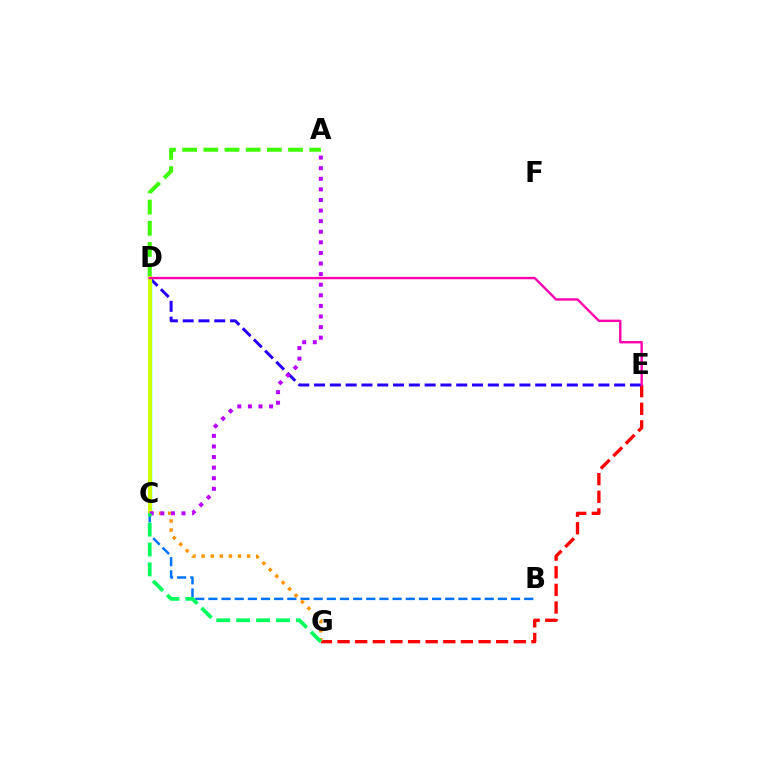{('E', 'G'): [{'color': '#ff0000', 'line_style': 'dashed', 'thickness': 2.39}], ('D', 'E'): [{'color': '#2500ff', 'line_style': 'dashed', 'thickness': 2.15}, {'color': '#ff00ac', 'line_style': 'solid', 'thickness': 1.72}], ('A', 'D'): [{'color': '#3dff00', 'line_style': 'dashed', 'thickness': 2.88}], ('C', 'D'): [{'color': '#00fff6', 'line_style': 'solid', 'thickness': 2.47}, {'color': '#d1ff00', 'line_style': 'solid', 'thickness': 2.83}], ('B', 'C'): [{'color': '#0074ff', 'line_style': 'dashed', 'thickness': 1.79}], ('C', 'G'): [{'color': '#ff9400', 'line_style': 'dotted', 'thickness': 2.47}, {'color': '#00ff5c', 'line_style': 'dashed', 'thickness': 2.7}], ('A', 'C'): [{'color': '#b900ff', 'line_style': 'dotted', 'thickness': 2.88}]}